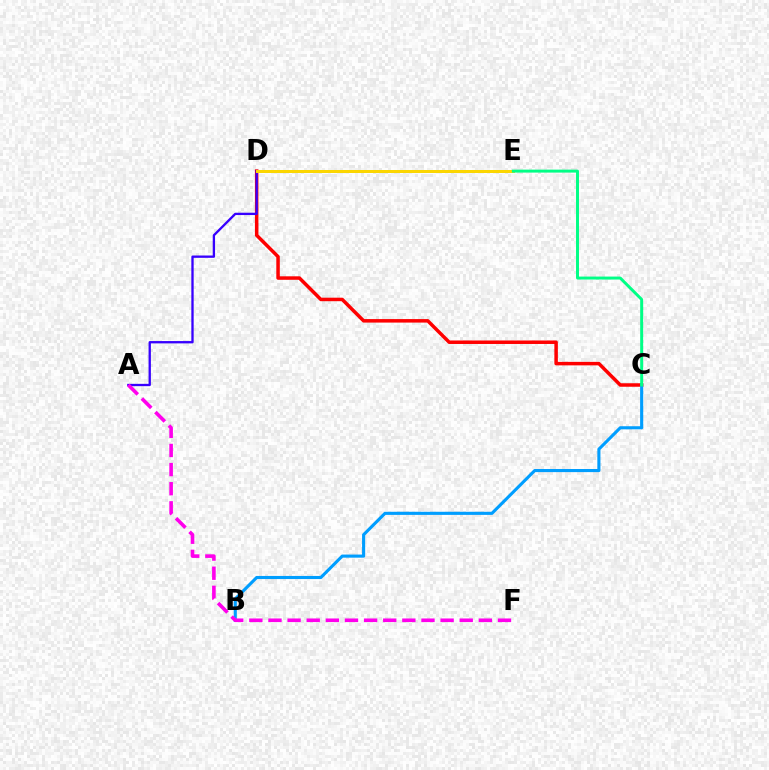{('C', 'D'): [{'color': '#ff0000', 'line_style': 'solid', 'thickness': 2.52}], ('B', 'C'): [{'color': '#009eff', 'line_style': 'solid', 'thickness': 2.23}], ('A', 'D'): [{'color': '#3700ff', 'line_style': 'solid', 'thickness': 1.67}], ('D', 'E'): [{'color': '#4fff00', 'line_style': 'solid', 'thickness': 1.95}, {'color': '#ffd500', 'line_style': 'solid', 'thickness': 2.11}], ('C', 'E'): [{'color': '#00ff86', 'line_style': 'solid', 'thickness': 2.13}], ('A', 'F'): [{'color': '#ff00ed', 'line_style': 'dashed', 'thickness': 2.6}]}